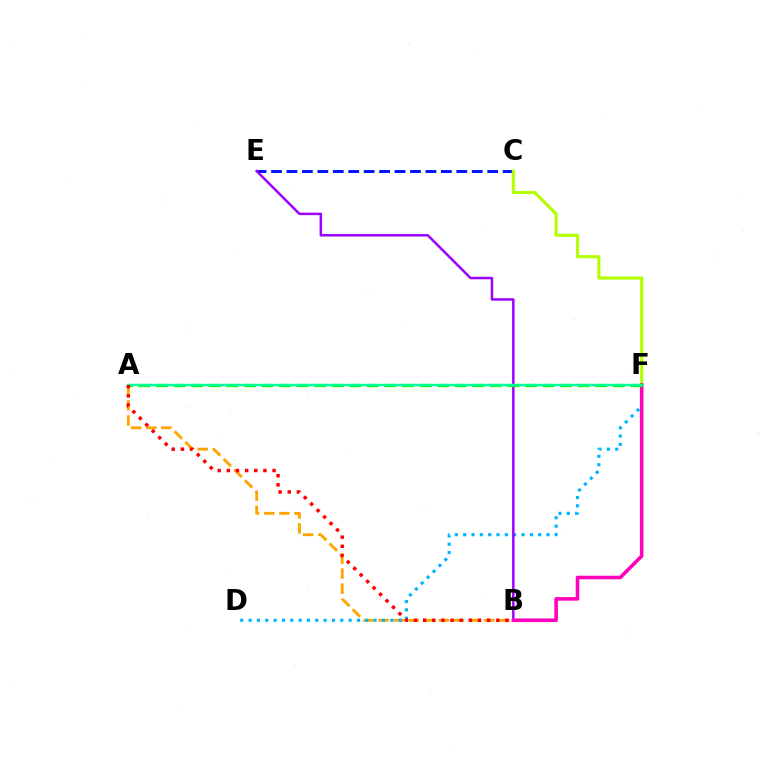{('C', 'E'): [{'color': '#0010ff', 'line_style': 'dashed', 'thickness': 2.1}], ('A', 'B'): [{'color': '#ffa500', 'line_style': 'dashed', 'thickness': 2.05}, {'color': '#ff0000', 'line_style': 'dotted', 'thickness': 2.48}], ('C', 'F'): [{'color': '#b3ff00', 'line_style': 'solid', 'thickness': 2.24}], ('D', 'F'): [{'color': '#00b5ff', 'line_style': 'dotted', 'thickness': 2.26}], ('B', 'E'): [{'color': '#9b00ff', 'line_style': 'solid', 'thickness': 1.78}], ('B', 'F'): [{'color': '#ff00bd', 'line_style': 'solid', 'thickness': 2.57}], ('A', 'F'): [{'color': '#08ff00', 'line_style': 'dashed', 'thickness': 2.39}, {'color': '#00ff9d', 'line_style': 'solid', 'thickness': 1.65}]}